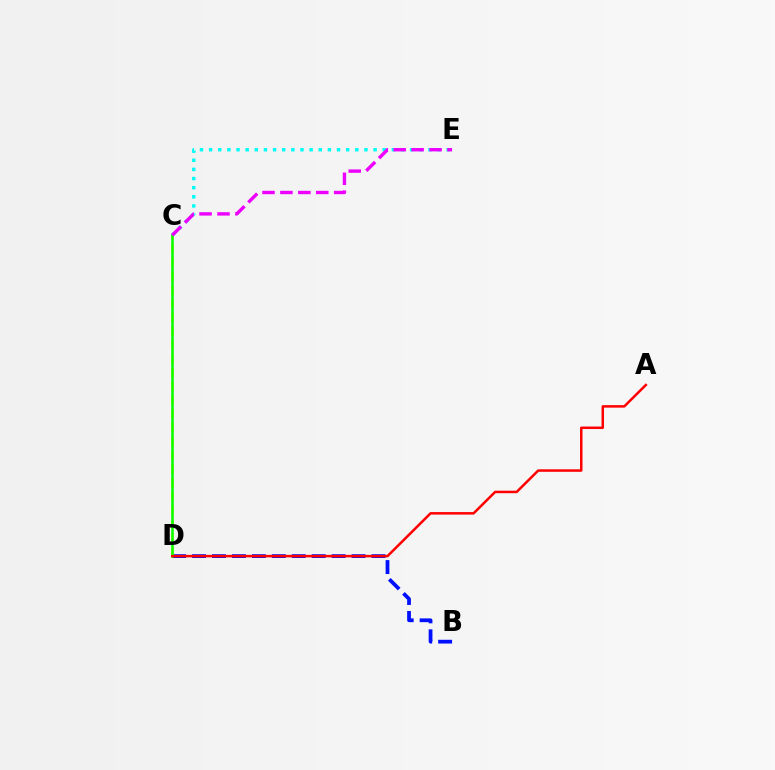{('B', 'D'): [{'color': '#0010ff', 'line_style': 'dashed', 'thickness': 2.71}], ('C', 'E'): [{'color': '#00fff6', 'line_style': 'dotted', 'thickness': 2.48}, {'color': '#ee00ff', 'line_style': 'dashed', 'thickness': 2.44}], ('C', 'D'): [{'color': '#fcf500', 'line_style': 'dashed', 'thickness': 1.87}, {'color': '#08ff00', 'line_style': 'solid', 'thickness': 1.83}], ('A', 'D'): [{'color': '#ff0000', 'line_style': 'solid', 'thickness': 1.8}]}